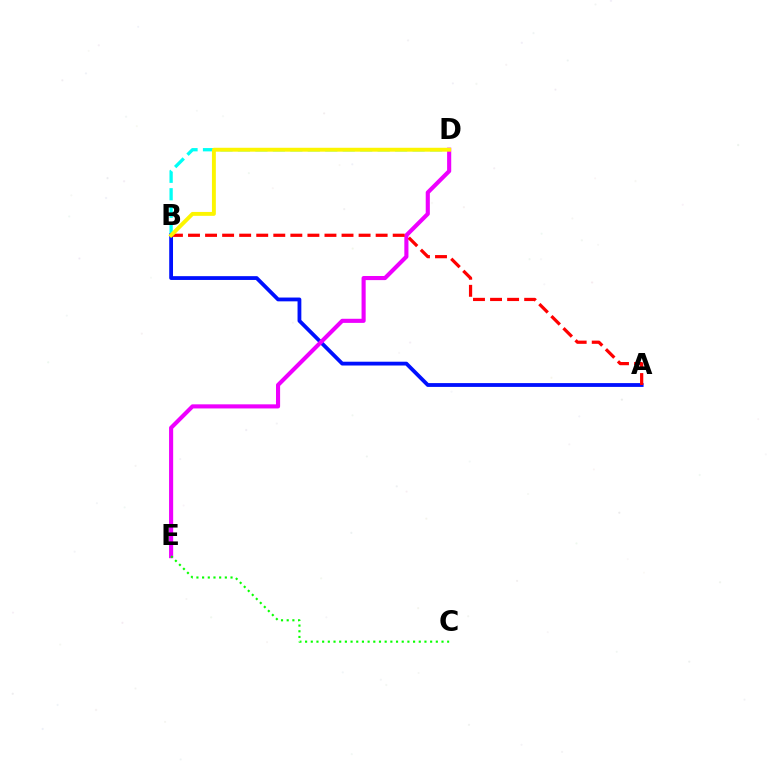{('B', 'D'): [{'color': '#00fff6', 'line_style': 'dashed', 'thickness': 2.37}, {'color': '#fcf500', 'line_style': 'solid', 'thickness': 2.81}], ('A', 'B'): [{'color': '#0010ff', 'line_style': 'solid', 'thickness': 2.74}, {'color': '#ff0000', 'line_style': 'dashed', 'thickness': 2.32}], ('D', 'E'): [{'color': '#ee00ff', 'line_style': 'solid', 'thickness': 2.96}], ('C', 'E'): [{'color': '#08ff00', 'line_style': 'dotted', 'thickness': 1.54}]}